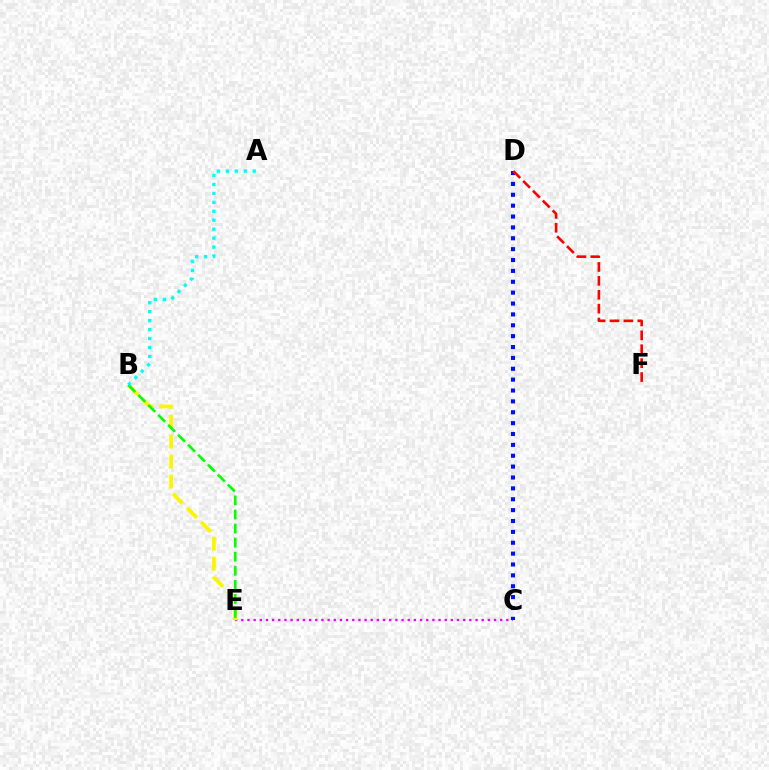{('C', 'E'): [{'color': '#ee00ff', 'line_style': 'dotted', 'thickness': 1.67}], ('B', 'E'): [{'color': '#fcf500', 'line_style': 'dashed', 'thickness': 2.71}, {'color': '#08ff00', 'line_style': 'dashed', 'thickness': 1.91}], ('C', 'D'): [{'color': '#0010ff', 'line_style': 'dotted', 'thickness': 2.95}], ('D', 'F'): [{'color': '#ff0000', 'line_style': 'dashed', 'thickness': 1.89}], ('A', 'B'): [{'color': '#00fff6', 'line_style': 'dotted', 'thickness': 2.43}]}